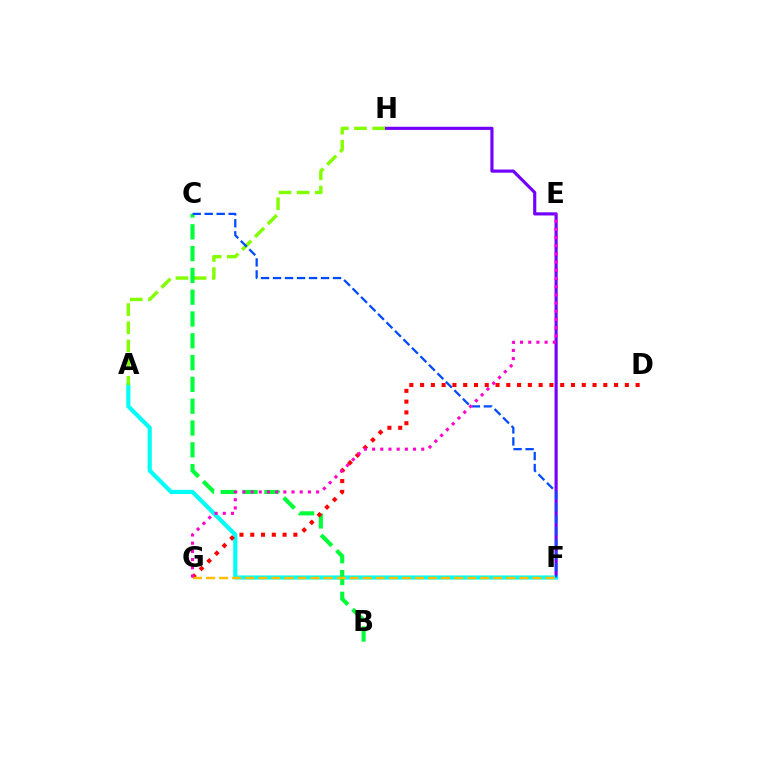{('F', 'H'): [{'color': '#7200ff', 'line_style': 'solid', 'thickness': 2.27}], ('A', 'F'): [{'color': '#00fff6', 'line_style': 'solid', 'thickness': 2.98}], ('A', 'H'): [{'color': '#84ff00', 'line_style': 'dashed', 'thickness': 2.47}], ('B', 'C'): [{'color': '#00ff39', 'line_style': 'dashed', 'thickness': 2.96}], ('C', 'F'): [{'color': '#004bff', 'line_style': 'dashed', 'thickness': 1.63}], ('D', 'G'): [{'color': '#ff0000', 'line_style': 'dotted', 'thickness': 2.93}], ('F', 'G'): [{'color': '#ffbd00', 'line_style': 'dashed', 'thickness': 1.77}], ('E', 'G'): [{'color': '#ff00cf', 'line_style': 'dotted', 'thickness': 2.23}]}